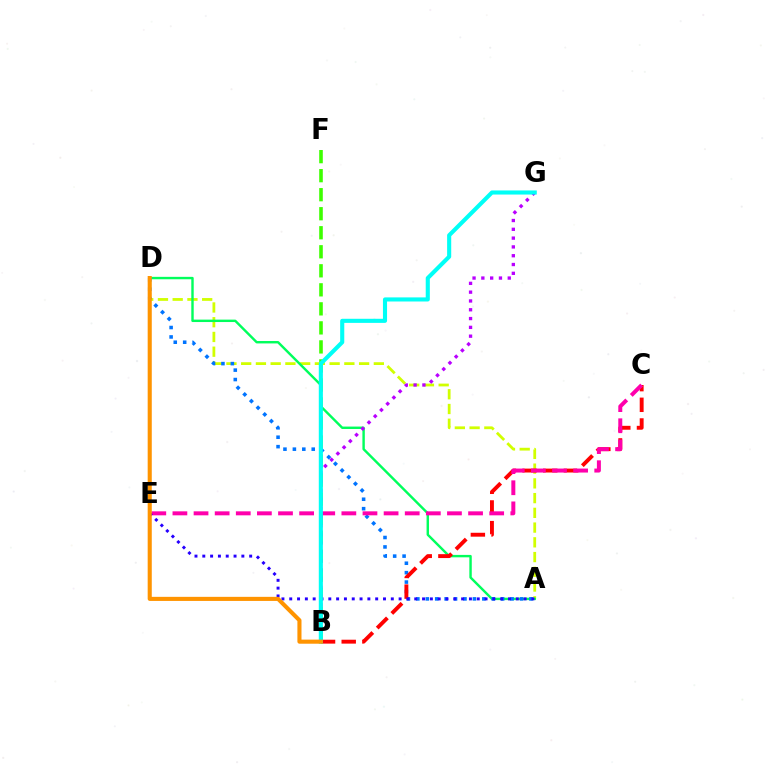{('B', 'F'): [{'color': '#3dff00', 'line_style': 'dashed', 'thickness': 2.58}], ('A', 'D'): [{'color': '#d1ff00', 'line_style': 'dashed', 'thickness': 2.0}, {'color': '#00ff5c', 'line_style': 'solid', 'thickness': 1.74}, {'color': '#0074ff', 'line_style': 'dotted', 'thickness': 2.56}], ('B', 'G'): [{'color': '#b900ff', 'line_style': 'dotted', 'thickness': 2.39}, {'color': '#00fff6', 'line_style': 'solid', 'thickness': 2.95}], ('B', 'C'): [{'color': '#ff0000', 'line_style': 'dashed', 'thickness': 2.81}], ('C', 'E'): [{'color': '#ff00ac', 'line_style': 'dashed', 'thickness': 2.87}], ('A', 'E'): [{'color': '#2500ff', 'line_style': 'dotted', 'thickness': 2.12}], ('B', 'D'): [{'color': '#ff9400', 'line_style': 'solid', 'thickness': 2.95}]}